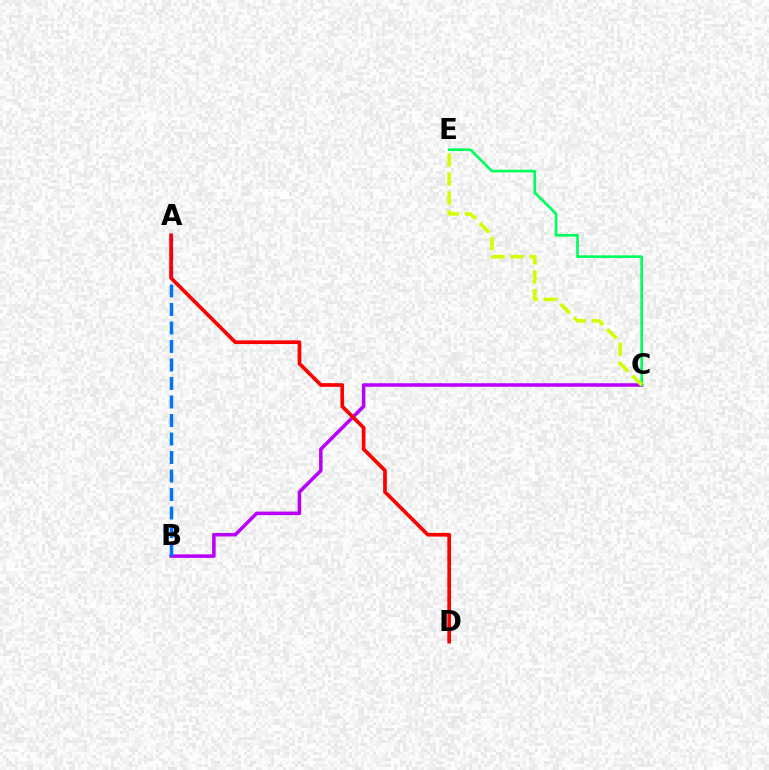{('B', 'C'): [{'color': '#b900ff', 'line_style': 'solid', 'thickness': 2.54}], ('A', 'B'): [{'color': '#0074ff', 'line_style': 'dashed', 'thickness': 2.51}], ('C', 'E'): [{'color': '#00ff5c', 'line_style': 'solid', 'thickness': 1.92}, {'color': '#d1ff00', 'line_style': 'dashed', 'thickness': 2.58}], ('A', 'D'): [{'color': '#ff0000', 'line_style': 'solid', 'thickness': 2.65}]}